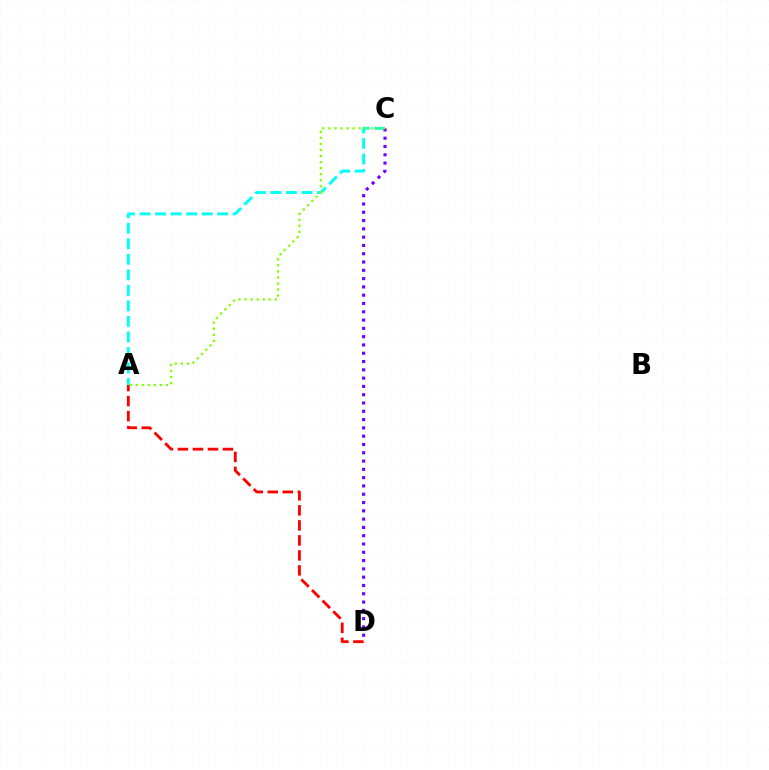{('A', 'D'): [{'color': '#ff0000', 'line_style': 'dashed', 'thickness': 2.04}], ('A', 'C'): [{'color': '#00fff6', 'line_style': 'dashed', 'thickness': 2.11}, {'color': '#84ff00', 'line_style': 'dotted', 'thickness': 1.64}], ('C', 'D'): [{'color': '#7200ff', 'line_style': 'dotted', 'thickness': 2.25}]}